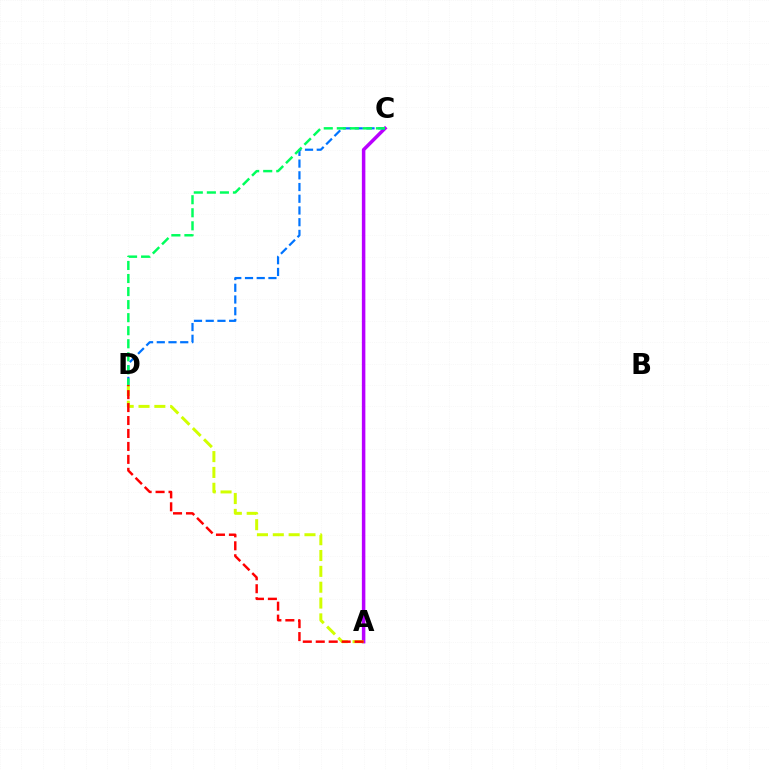{('A', 'C'): [{'color': '#b900ff', 'line_style': 'solid', 'thickness': 2.52}], ('C', 'D'): [{'color': '#0074ff', 'line_style': 'dashed', 'thickness': 1.59}, {'color': '#00ff5c', 'line_style': 'dashed', 'thickness': 1.77}], ('A', 'D'): [{'color': '#d1ff00', 'line_style': 'dashed', 'thickness': 2.15}, {'color': '#ff0000', 'line_style': 'dashed', 'thickness': 1.76}]}